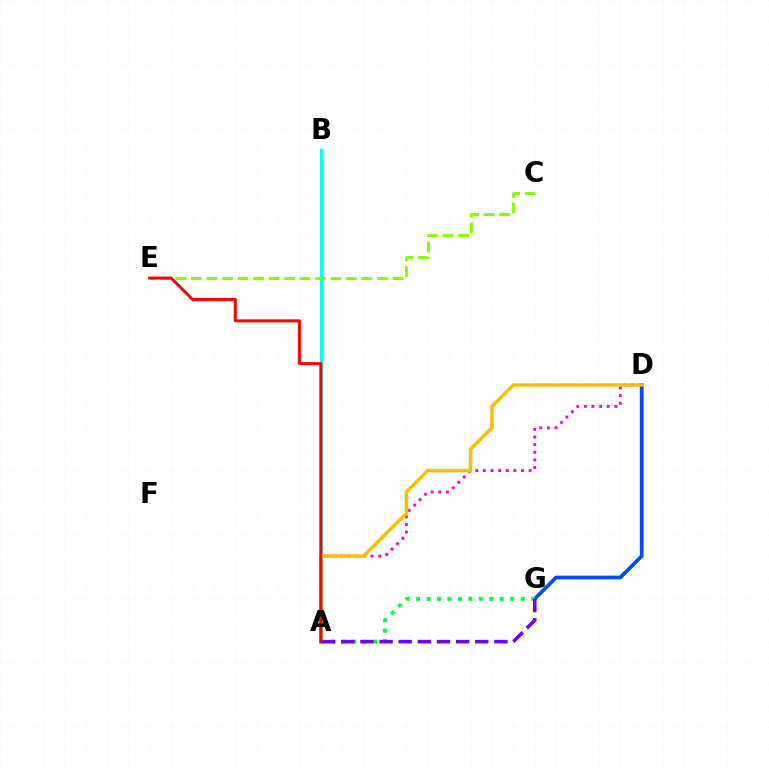{('A', 'D'): [{'color': '#ff00cf', 'line_style': 'dotted', 'thickness': 2.07}, {'color': '#ffbd00', 'line_style': 'solid', 'thickness': 2.5}], ('D', 'G'): [{'color': '#004bff', 'line_style': 'solid', 'thickness': 2.68}], ('A', 'B'): [{'color': '#00fff6', 'line_style': 'solid', 'thickness': 2.4}], ('C', 'E'): [{'color': '#84ff00', 'line_style': 'dashed', 'thickness': 2.11}], ('A', 'G'): [{'color': '#00ff39', 'line_style': 'dotted', 'thickness': 2.84}, {'color': '#7200ff', 'line_style': 'dashed', 'thickness': 2.6}], ('A', 'E'): [{'color': '#ff0000', 'line_style': 'solid', 'thickness': 2.16}]}